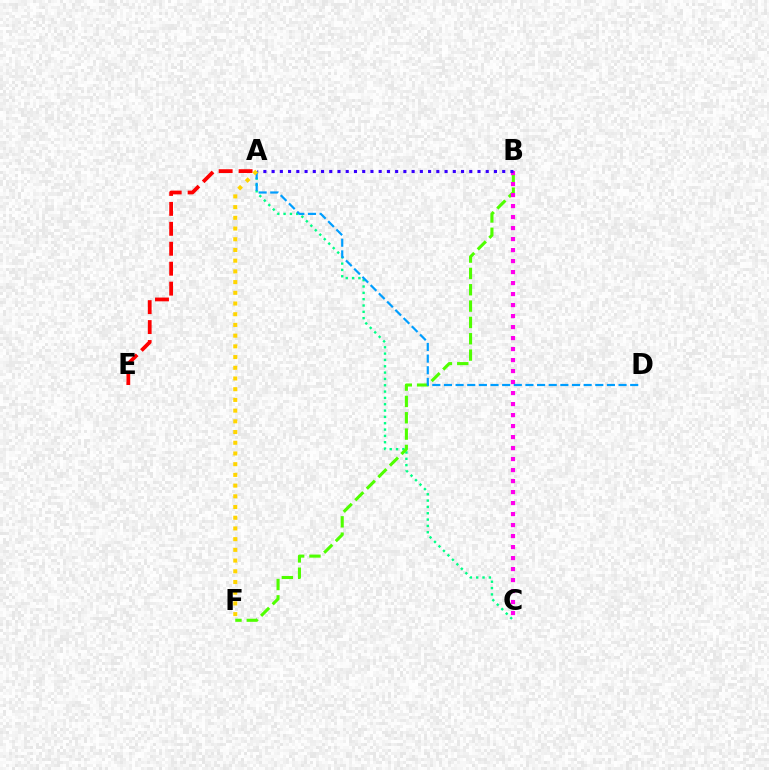{('A', 'C'): [{'color': '#00ff86', 'line_style': 'dotted', 'thickness': 1.72}], ('A', 'E'): [{'color': '#ff0000', 'line_style': 'dashed', 'thickness': 2.71}], ('B', 'F'): [{'color': '#4fff00', 'line_style': 'dashed', 'thickness': 2.22}], ('B', 'C'): [{'color': '#ff00ed', 'line_style': 'dotted', 'thickness': 2.99}], ('A', 'D'): [{'color': '#009eff', 'line_style': 'dashed', 'thickness': 1.58}], ('A', 'B'): [{'color': '#3700ff', 'line_style': 'dotted', 'thickness': 2.24}], ('A', 'F'): [{'color': '#ffd500', 'line_style': 'dotted', 'thickness': 2.91}]}